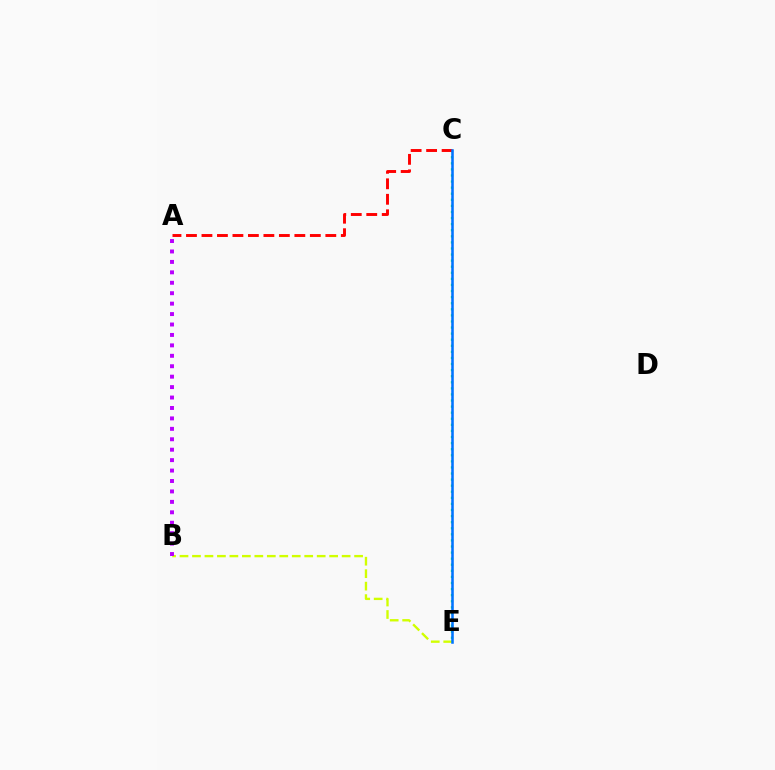{('B', 'E'): [{'color': '#d1ff00', 'line_style': 'dashed', 'thickness': 1.69}], ('A', 'B'): [{'color': '#b900ff', 'line_style': 'dotted', 'thickness': 2.83}], ('C', 'E'): [{'color': '#00ff5c', 'line_style': 'dotted', 'thickness': 1.65}, {'color': '#0074ff', 'line_style': 'solid', 'thickness': 1.84}], ('A', 'C'): [{'color': '#ff0000', 'line_style': 'dashed', 'thickness': 2.1}]}